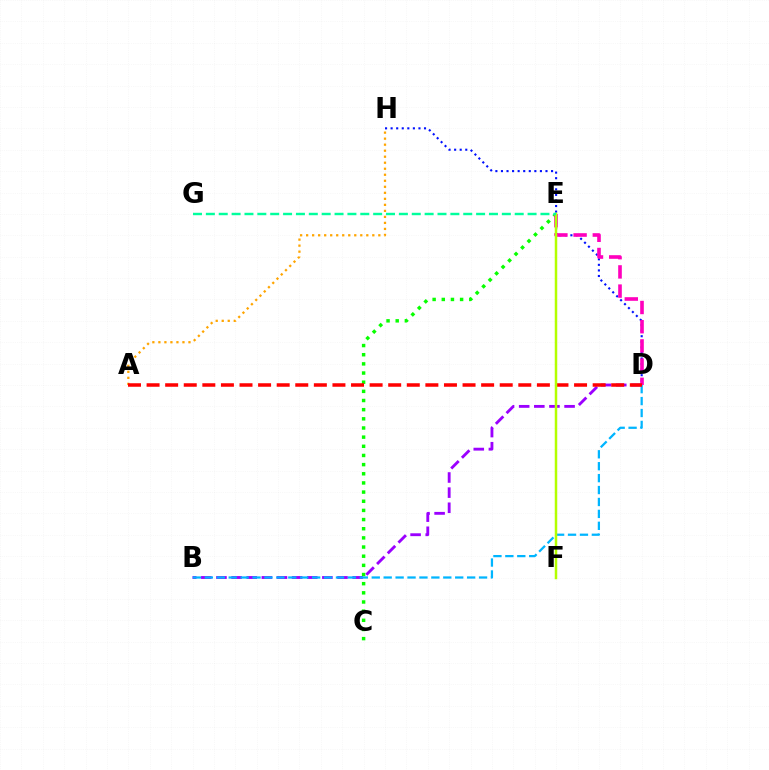{('C', 'E'): [{'color': '#08ff00', 'line_style': 'dotted', 'thickness': 2.49}], ('A', 'H'): [{'color': '#ffa500', 'line_style': 'dotted', 'thickness': 1.63}], ('D', 'H'): [{'color': '#0010ff', 'line_style': 'dotted', 'thickness': 1.51}], ('B', 'D'): [{'color': '#9b00ff', 'line_style': 'dashed', 'thickness': 2.06}, {'color': '#00b5ff', 'line_style': 'dashed', 'thickness': 1.62}], ('D', 'E'): [{'color': '#ff00bd', 'line_style': 'dashed', 'thickness': 2.61}], ('A', 'D'): [{'color': '#ff0000', 'line_style': 'dashed', 'thickness': 2.52}], ('E', 'F'): [{'color': '#b3ff00', 'line_style': 'solid', 'thickness': 1.8}], ('E', 'G'): [{'color': '#00ff9d', 'line_style': 'dashed', 'thickness': 1.75}]}